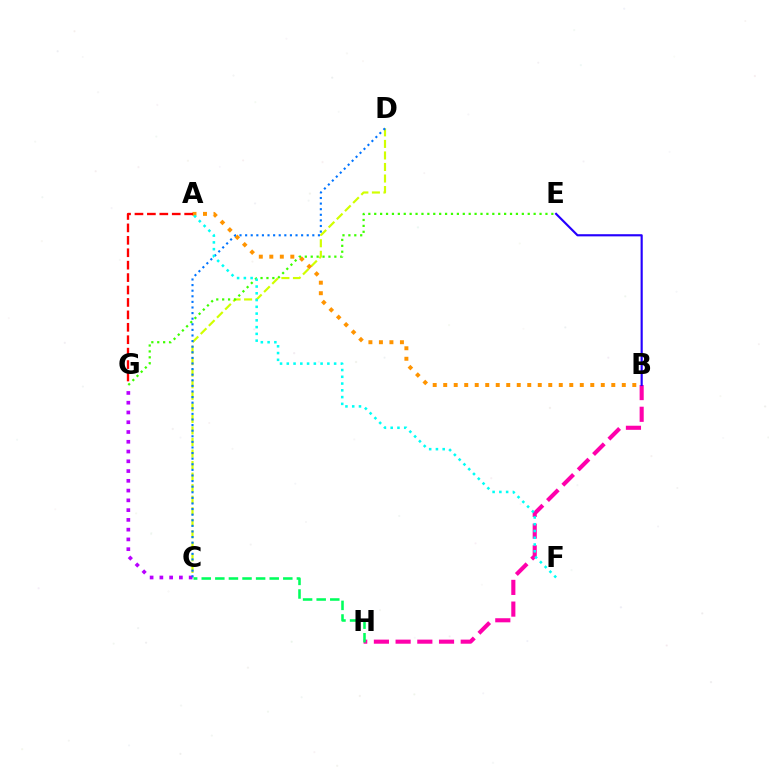{('C', 'D'): [{'color': '#d1ff00', 'line_style': 'dashed', 'thickness': 1.57}, {'color': '#0074ff', 'line_style': 'dotted', 'thickness': 1.52}], ('A', 'B'): [{'color': '#ff9400', 'line_style': 'dotted', 'thickness': 2.85}], ('E', 'G'): [{'color': '#3dff00', 'line_style': 'dotted', 'thickness': 1.6}], ('B', 'H'): [{'color': '#ff00ac', 'line_style': 'dashed', 'thickness': 2.95}], ('C', 'G'): [{'color': '#b900ff', 'line_style': 'dotted', 'thickness': 2.65}], ('B', 'E'): [{'color': '#2500ff', 'line_style': 'solid', 'thickness': 1.55}], ('A', 'G'): [{'color': '#ff0000', 'line_style': 'dashed', 'thickness': 1.69}], ('C', 'H'): [{'color': '#00ff5c', 'line_style': 'dashed', 'thickness': 1.85}], ('A', 'F'): [{'color': '#00fff6', 'line_style': 'dotted', 'thickness': 1.84}]}